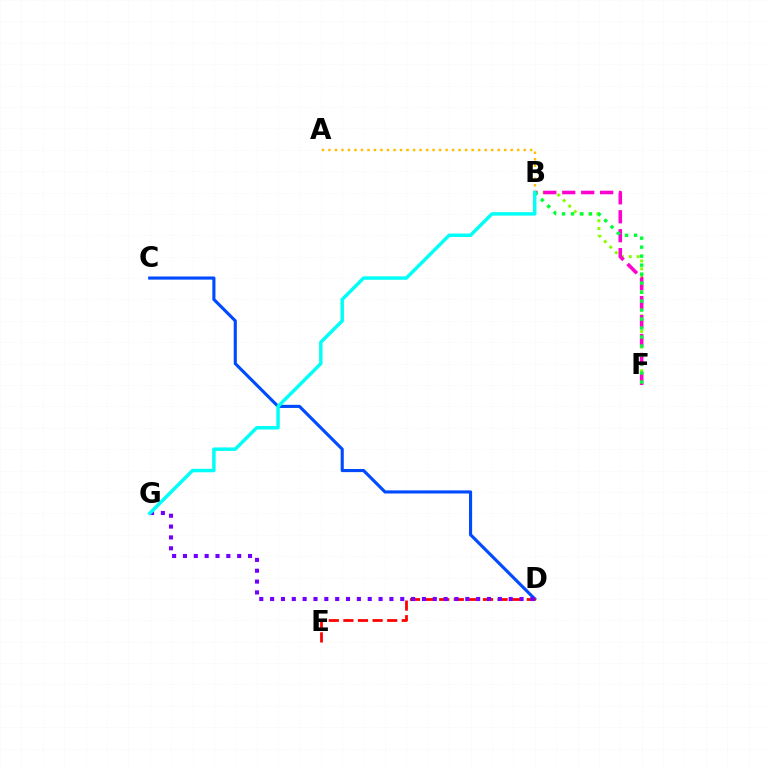{('B', 'F'): [{'color': '#84ff00', 'line_style': 'dotted', 'thickness': 2.13}, {'color': '#ff00cf', 'line_style': 'dashed', 'thickness': 2.57}, {'color': '#00ff39', 'line_style': 'dotted', 'thickness': 2.44}], ('C', 'D'): [{'color': '#004bff', 'line_style': 'solid', 'thickness': 2.25}], ('A', 'B'): [{'color': '#ffbd00', 'line_style': 'dotted', 'thickness': 1.77}], ('D', 'E'): [{'color': '#ff0000', 'line_style': 'dashed', 'thickness': 1.98}], ('D', 'G'): [{'color': '#7200ff', 'line_style': 'dotted', 'thickness': 2.95}], ('B', 'G'): [{'color': '#00fff6', 'line_style': 'solid', 'thickness': 2.49}]}